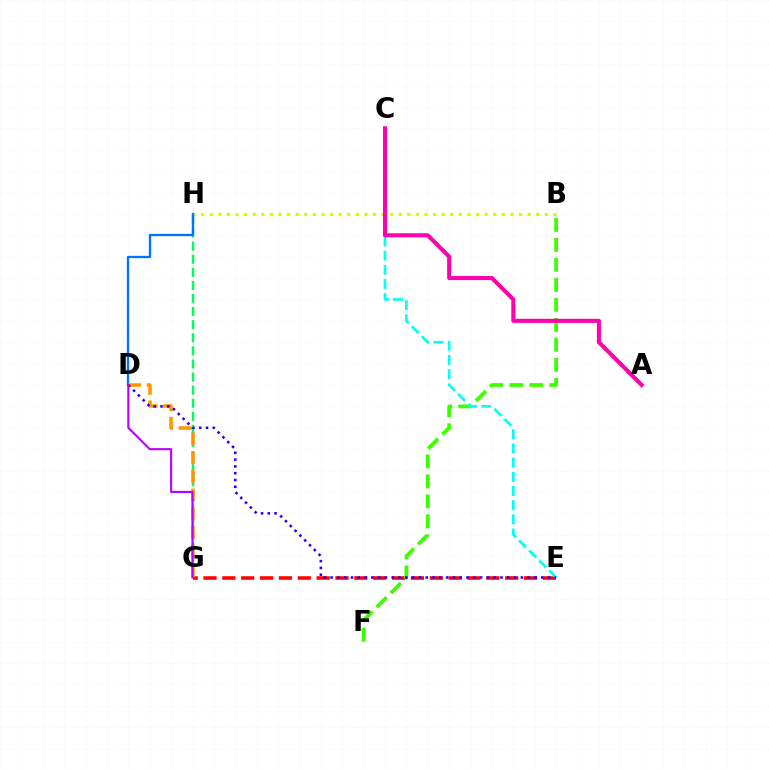{('B', 'H'): [{'color': '#d1ff00', 'line_style': 'dotted', 'thickness': 2.33}], ('E', 'G'): [{'color': '#ff0000', 'line_style': 'dashed', 'thickness': 2.56}], ('B', 'F'): [{'color': '#3dff00', 'line_style': 'dashed', 'thickness': 2.72}], ('C', 'E'): [{'color': '#00fff6', 'line_style': 'dashed', 'thickness': 1.93}], ('G', 'H'): [{'color': '#00ff5c', 'line_style': 'dashed', 'thickness': 1.78}], ('D', 'H'): [{'color': '#0074ff', 'line_style': 'solid', 'thickness': 1.67}], ('A', 'C'): [{'color': '#ff00ac', 'line_style': 'solid', 'thickness': 2.93}], ('D', 'G'): [{'color': '#ff9400', 'line_style': 'dashed', 'thickness': 2.54}, {'color': '#b900ff', 'line_style': 'solid', 'thickness': 1.52}], ('D', 'E'): [{'color': '#2500ff', 'line_style': 'dotted', 'thickness': 1.85}]}